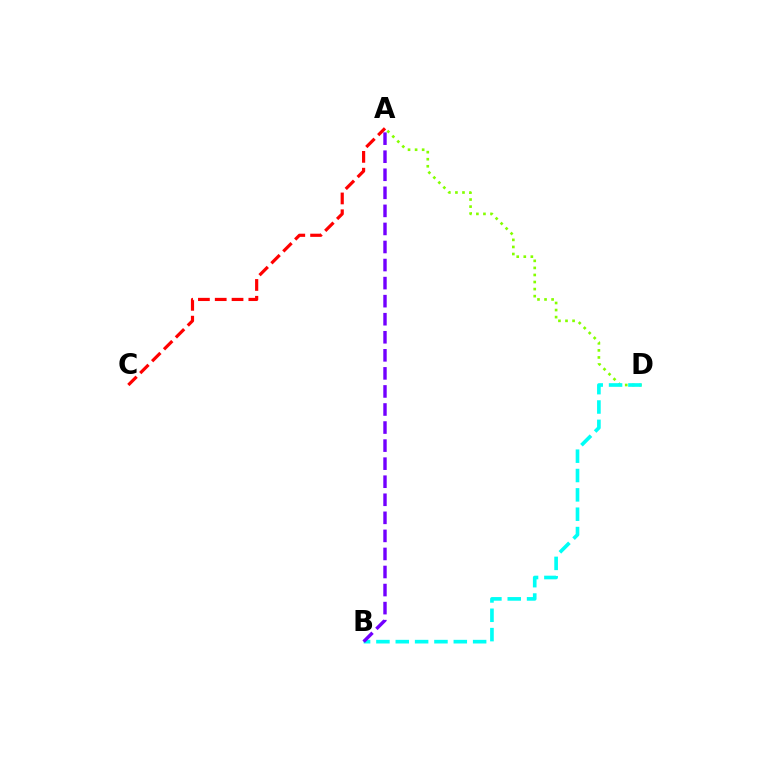{('A', 'D'): [{'color': '#84ff00', 'line_style': 'dotted', 'thickness': 1.92}], ('B', 'D'): [{'color': '#00fff6', 'line_style': 'dashed', 'thickness': 2.63}], ('A', 'B'): [{'color': '#7200ff', 'line_style': 'dashed', 'thickness': 2.45}], ('A', 'C'): [{'color': '#ff0000', 'line_style': 'dashed', 'thickness': 2.28}]}